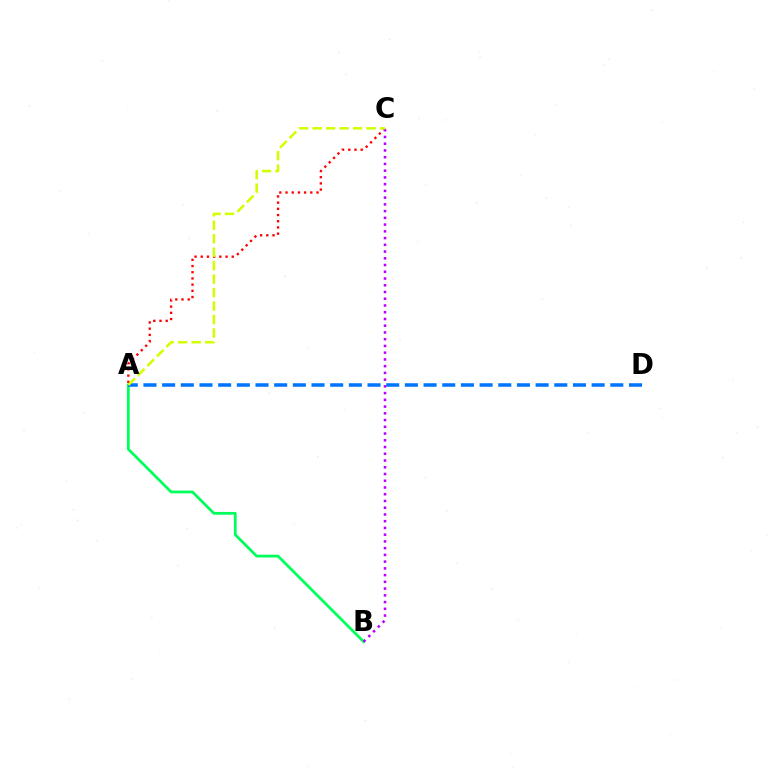{('A', 'B'): [{'color': '#00ff5c', 'line_style': 'solid', 'thickness': 2.0}], ('A', 'C'): [{'color': '#ff0000', 'line_style': 'dotted', 'thickness': 1.68}, {'color': '#d1ff00', 'line_style': 'dashed', 'thickness': 1.83}], ('B', 'C'): [{'color': '#b900ff', 'line_style': 'dotted', 'thickness': 1.83}], ('A', 'D'): [{'color': '#0074ff', 'line_style': 'dashed', 'thickness': 2.54}]}